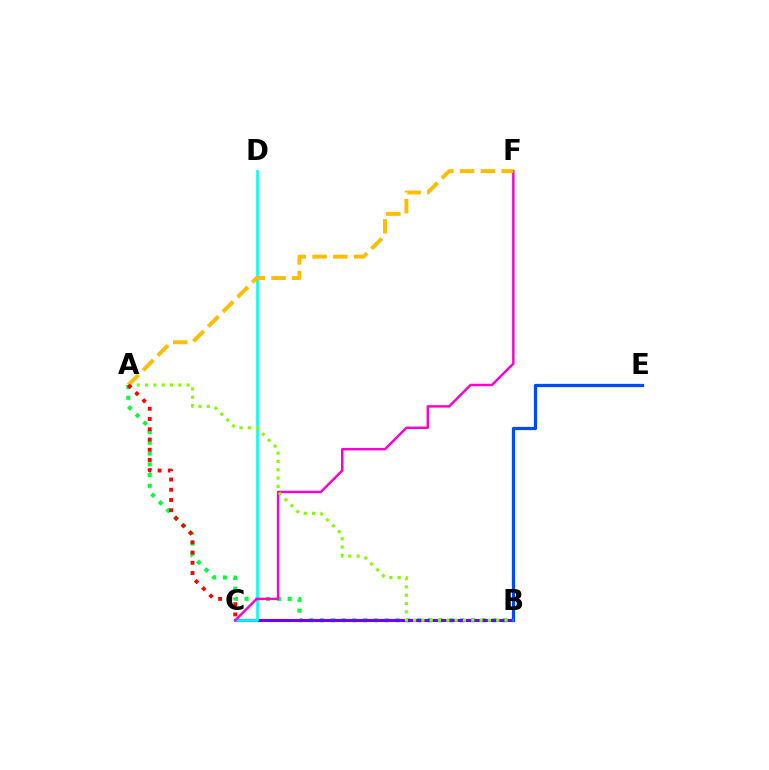{('A', 'B'): [{'color': '#00ff39', 'line_style': 'dotted', 'thickness': 2.93}, {'color': '#84ff00', 'line_style': 'dotted', 'thickness': 2.26}], ('B', 'C'): [{'color': '#7200ff', 'line_style': 'solid', 'thickness': 2.23}], ('C', 'D'): [{'color': '#00fff6', 'line_style': 'solid', 'thickness': 1.88}], ('C', 'F'): [{'color': '#ff00cf', 'line_style': 'solid', 'thickness': 1.77}], ('B', 'E'): [{'color': '#004bff', 'line_style': 'solid', 'thickness': 2.32}], ('A', 'F'): [{'color': '#ffbd00', 'line_style': 'dashed', 'thickness': 2.83}], ('A', 'C'): [{'color': '#ff0000', 'line_style': 'dotted', 'thickness': 2.78}]}